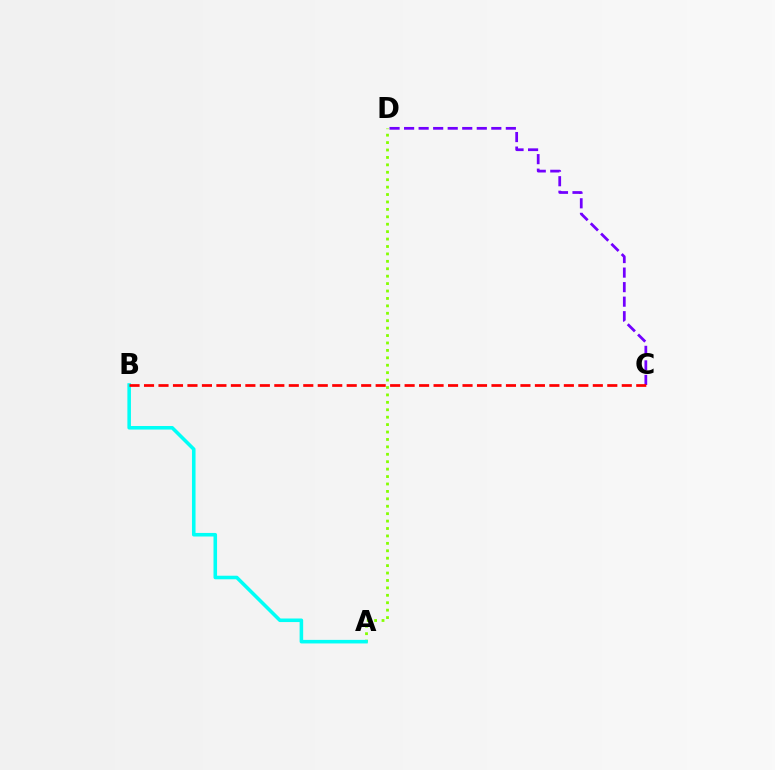{('A', 'D'): [{'color': '#84ff00', 'line_style': 'dotted', 'thickness': 2.02}], ('C', 'D'): [{'color': '#7200ff', 'line_style': 'dashed', 'thickness': 1.97}], ('A', 'B'): [{'color': '#00fff6', 'line_style': 'solid', 'thickness': 2.56}], ('B', 'C'): [{'color': '#ff0000', 'line_style': 'dashed', 'thickness': 1.97}]}